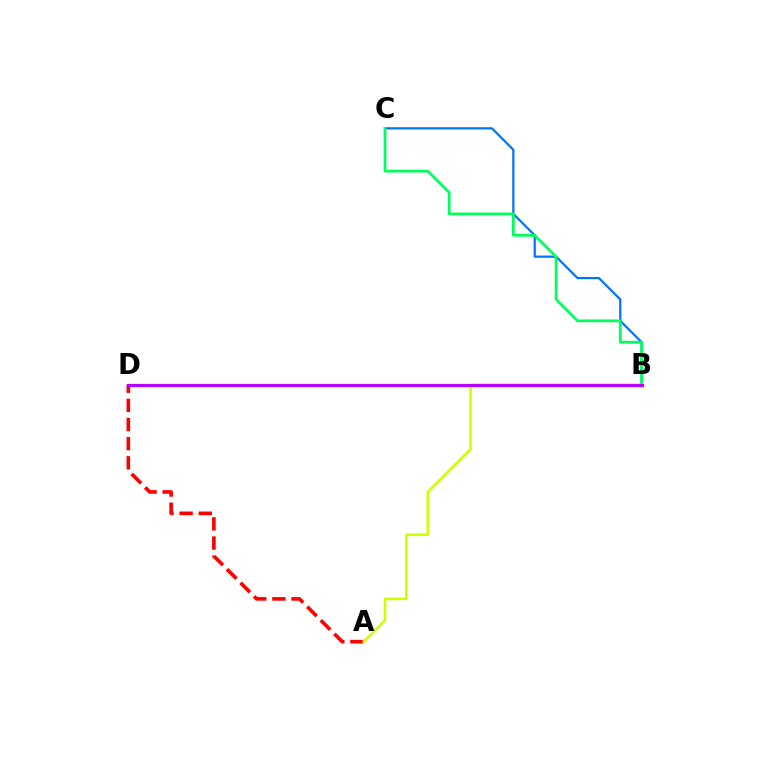{('B', 'C'): [{'color': '#0074ff', 'line_style': 'solid', 'thickness': 1.6}, {'color': '#00ff5c', 'line_style': 'solid', 'thickness': 1.97}], ('A', 'D'): [{'color': '#ff0000', 'line_style': 'dashed', 'thickness': 2.6}], ('A', 'B'): [{'color': '#d1ff00', 'line_style': 'solid', 'thickness': 1.88}], ('B', 'D'): [{'color': '#b900ff', 'line_style': 'solid', 'thickness': 2.32}]}